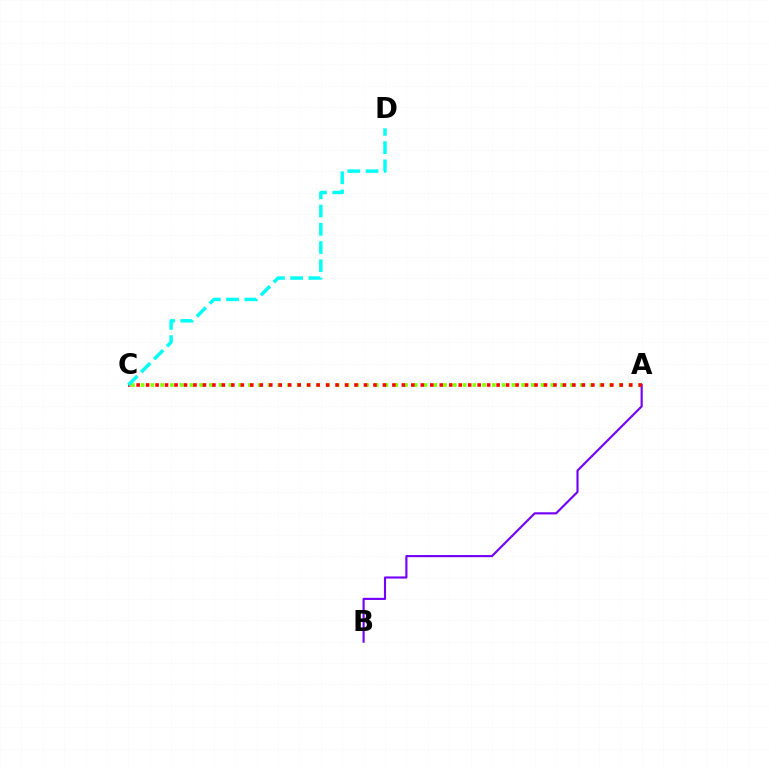{('A', 'C'): [{'color': '#84ff00', 'line_style': 'dotted', 'thickness': 2.65}, {'color': '#ff0000', 'line_style': 'dotted', 'thickness': 2.57}], ('A', 'B'): [{'color': '#7200ff', 'line_style': 'solid', 'thickness': 1.54}], ('C', 'D'): [{'color': '#00fff6', 'line_style': 'dashed', 'thickness': 2.48}]}